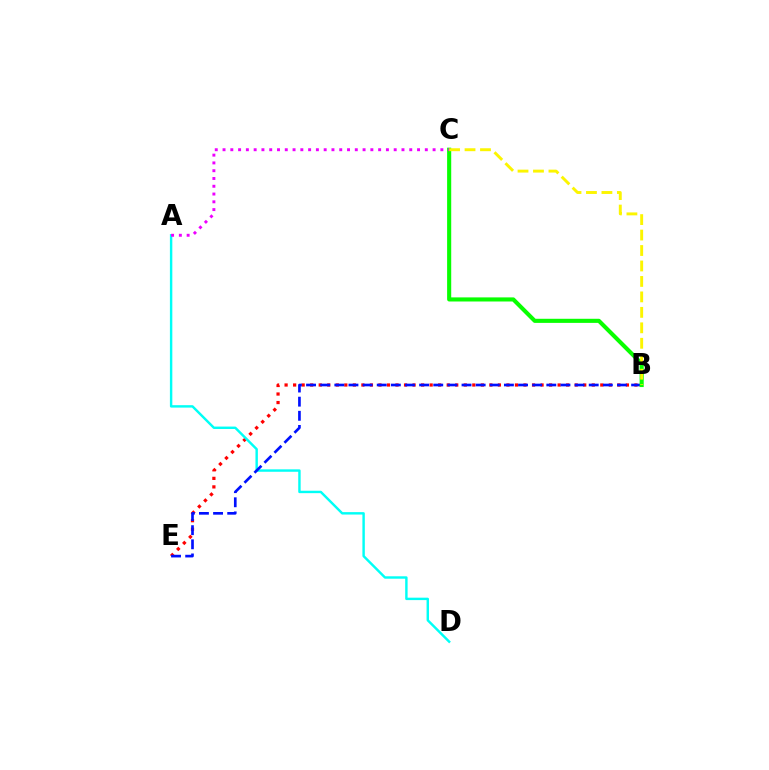{('B', 'E'): [{'color': '#ff0000', 'line_style': 'dotted', 'thickness': 2.32}, {'color': '#0010ff', 'line_style': 'dashed', 'thickness': 1.92}], ('A', 'D'): [{'color': '#00fff6', 'line_style': 'solid', 'thickness': 1.75}], ('B', 'C'): [{'color': '#08ff00', 'line_style': 'solid', 'thickness': 2.95}, {'color': '#fcf500', 'line_style': 'dashed', 'thickness': 2.1}], ('A', 'C'): [{'color': '#ee00ff', 'line_style': 'dotted', 'thickness': 2.11}]}